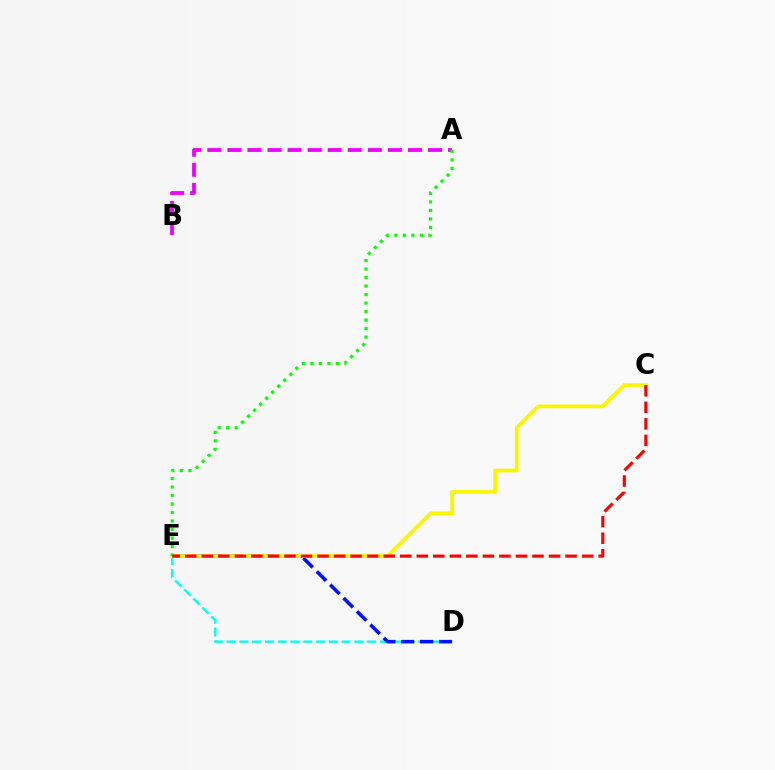{('A', 'B'): [{'color': '#ee00ff', 'line_style': 'dashed', 'thickness': 2.72}], ('D', 'E'): [{'color': '#00fff6', 'line_style': 'dashed', 'thickness': 1.73}, {'color': '#0010ff', 'line_style': 'dashed', 'thickness': 2.57}], ('C', 'E'): [{'color': '#fcf500', 'line_style': 'solid', 'thickness': 2.68}, {'color': '#ff0000', 'line_style': 'dashed', 'thickness': 2.25}], ('A', 'E'): [{'color': '#08ff00', 'line_style': 'dotted', 'thickness': 2.31}]}